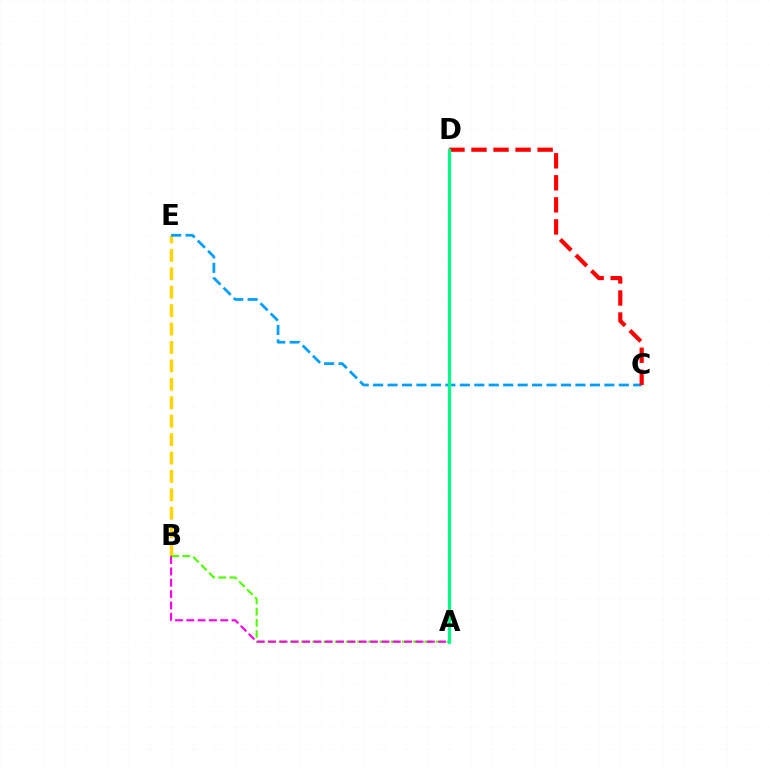{('B', 'E'): [{'color': '#ffd500', 'line_style': 'dashed', 'thickness': 2.5}], ('A', 'D'): [{'color': '#3700ff', 'line_style': 'dotted', 'thickness': 2.09}, {'color': '#00ff86', 'line_style': 'solid', 'thickness': 2.27}], ('A', 'B'): [{'color': '#4fff00', 'line_style': 'dashed', 'thickness': 1.52}, {'color': '#ff00ed', 'line_style': 'dashed', 'thickness': 1.54}], ('C', 'E'): [{'color': '#009eff', 'line_style': 'dashed', 'thickness': 1.96}], ('C', 'D'): [{'color': '#ff0000', 'line_style': 'dashed', 'thickness': 2.99}]}